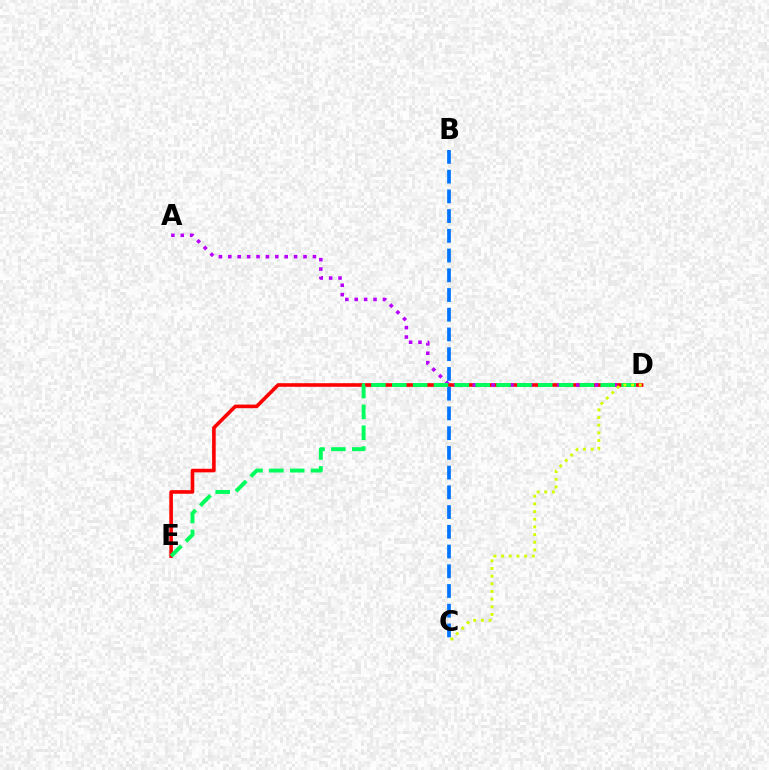{('D', 'E'): [{'color': '#ff0000', 'line_style': 'solid', 'thickness': 2.59}, {'color': '#00ff5c', 'line_style': 'dashed', 'thickness': 2.83}], ('A', 'D'): [{'color': '#b900ff', 'line_style': 'dotted', 'thickness': 2.55}], ('B', 'C'): [{'color': '#0074ff', 'line_style': 'dashed', 'thickness': 2.68}], ('C', 'D'): [{'color': '#d1ff00', 'line_style': 'dotted', 'thickness': 2.08}]}